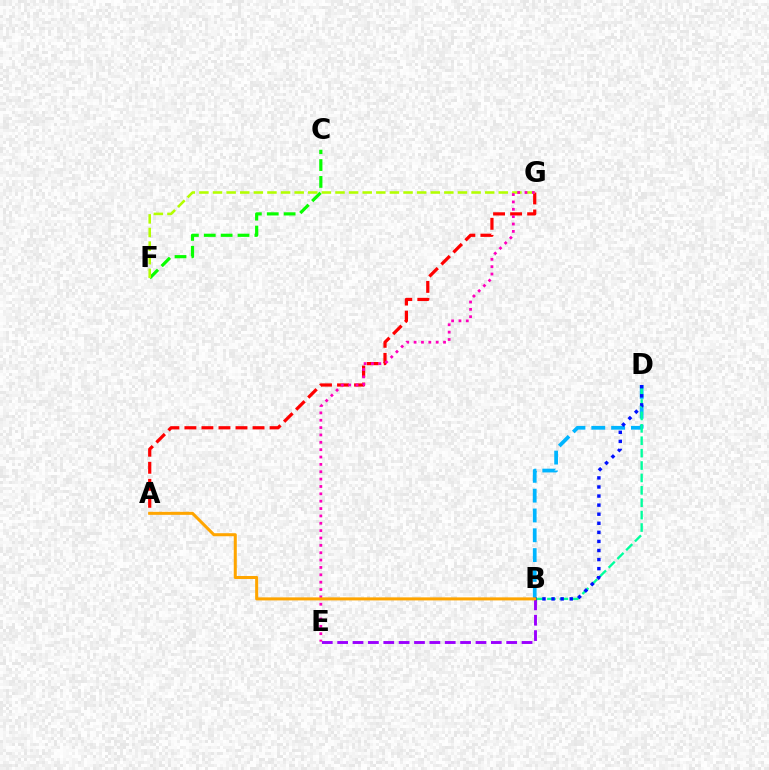{('A', 'G'): [{'color': '#ff0000', 'line_style': 'dashed', 'thickness': 2.31}], ('C', 'F'): [{'color': '#08ff00', 'line_style': 'dashed', 'thickness': 2.29}], ('B', 'D'): [{'color': '#00b5ff', 'line_style': 'dashed', 'thickness': 2.69}, {'color': '#00ff9d', 'line_style': 'dashed', 'thickness': 1.68}, {'color': '#0010ff', 'line_style': 'dotted', 'thickness': 2.47}], ('F', 'G'): [{'color': '#b3ff00', 'line_style': 'dashed', 'thickness': 1.85}], ('E', 'G'): [{'color': '#ff00bd', 'line_style': 'dotted', 'thickness': 2.0}], ('B', 'E'): [{'color': '#9b00ff', 'line_style': 'dashed', 'thickness': 2.09}], ('A', 'B'): [{'color': '#ffa500', 'line_style': 'solid', 'thickness': 2.19}]}